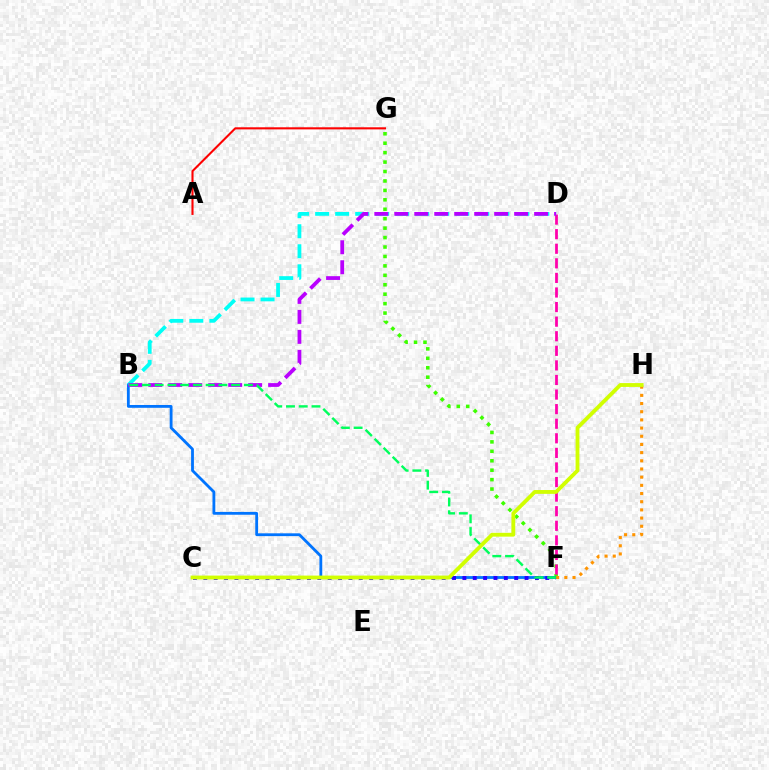{('F', 'G'): [{'color': '#3dff00', 'line_style': 'dotted', 'thickness': 2.56}], ('B', 'F'): [{'color': '#0074ff', 'line_style': 'solid', 'thickness': 2.03}, {'color': '#00ff5c', 'line_style': 'dashed', 'thickness': 1.73}], ('D', 'F'): [{'color': '#ff00ac', 'line_style': 'dashed', 'thickness': 1.98}], ('B', 'D'): [{'color': '#00fff6', 'line_style': 'dashed', 'thickness': 2.72}, {'color': '#b900ff', 'line_style': 'dashed', 'thickness': 2.71}], ('C', 'F'): [{'color': '#2500ff', 'line_style': 'dotted', 'thickness': 2.82}], ('F', 'H'): [{'color': '#ff9400', 'line_style': 'dotted', 'thickness': 2.22}], ('C', 'H'): [{'color': '#d1ff00', 'line_style': 'solid', 'thickness': 2.75}], ('A', 'G'): [{'color': '#ff0000', 'line_style': 'solid', 'thickness': 1.51}]}